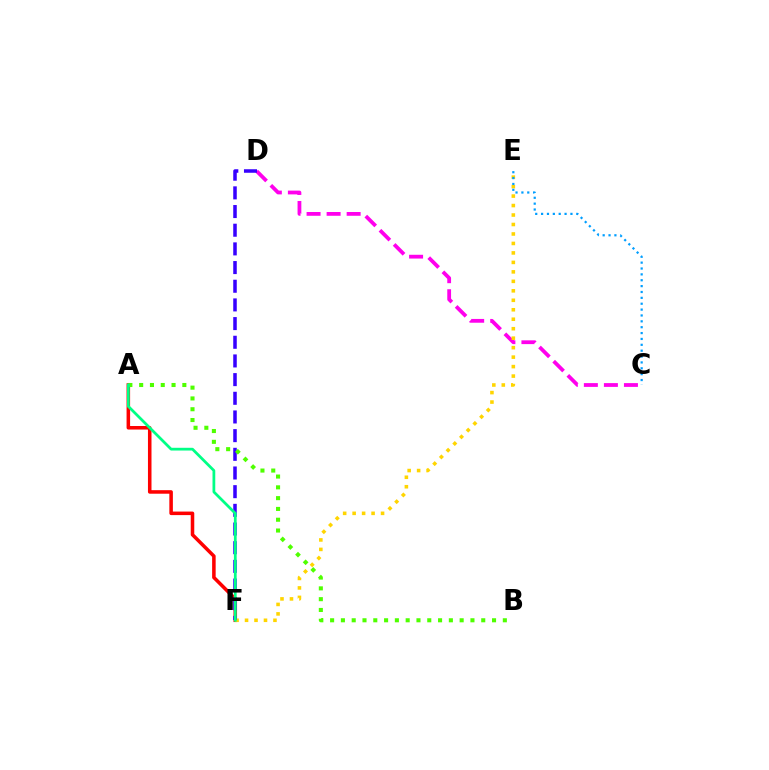{('C', 'D'): [{'color': '#ff00ed', 'line_style': 'dashed', 'thickness': 2.72}], ('A', 'F'): [{'color': '#ff0000', 'line_style': 'solid', 'thickness': 2.55}, {'color': '#00ff86', 'line_style': 'solid', 'thickness': 1.98}], ('E', 'F'): [{'color': '#ffd500', 'line_style': 'dotted', 'thickness': 2.57}], ('C', 'E'): [{'color': '#009eff', 'line_style': 'dotted', 'thickness': 1.59}], ('D', 'F'): [{'color': '#3700ff', 'line_style': 'dashed', 'thickness': 2.54}], ('A', 'B'): [{'color': '#4fff00', 'line_style': 'dotted', 'thickness': 2.93}]}